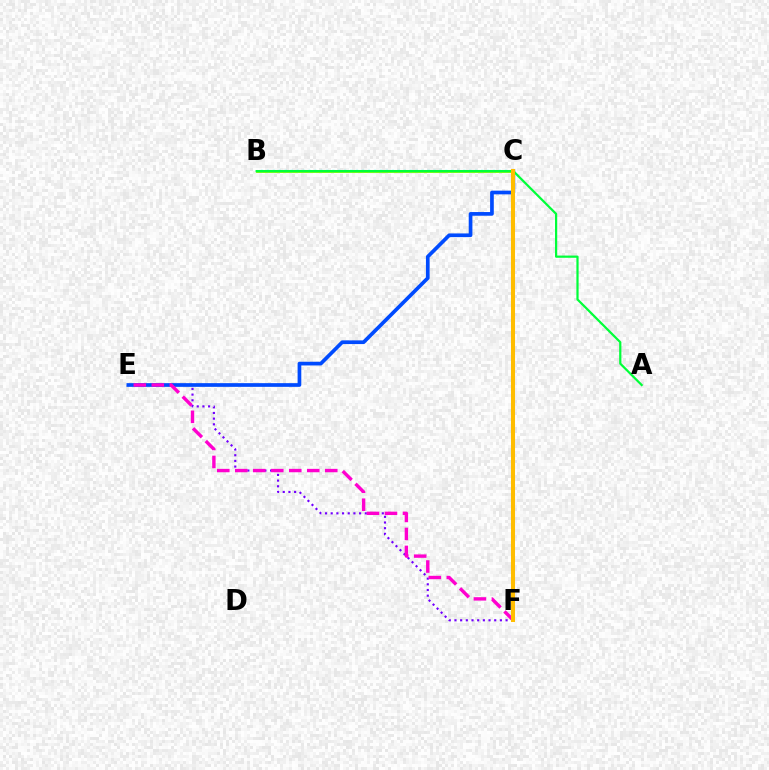{('B', 'C'): [{'color': '#84ff00', 'line_style': 'solid', 'thickness': 2.07}, {'color': '#00fff6', 'line_style': 'dotted', 'thickness': 1.62}], ('E', 'F'): [{'color': '#7200ff', 'line_style': 'dotted', 'thickness': 1.54}, {'color': '#ff00cf', 'line_style': 'dashed', 'thickness': 2.44}], ('C', 'E'): [{'color': '#004bff', 'line_style': 'solid', 'thickness': 2.66}], ('C', 'F'): [{'color': '#ff0000', 'line_style': 'solid', 'thickness': 1.72}, {'color': '#ffbd00', 'line_style': 'solid', 'thickness': 2.92}], ('A', 'B'): [{'color': '#00ff39', 'line_style': 'solid', 'thickness': 1.6}]}